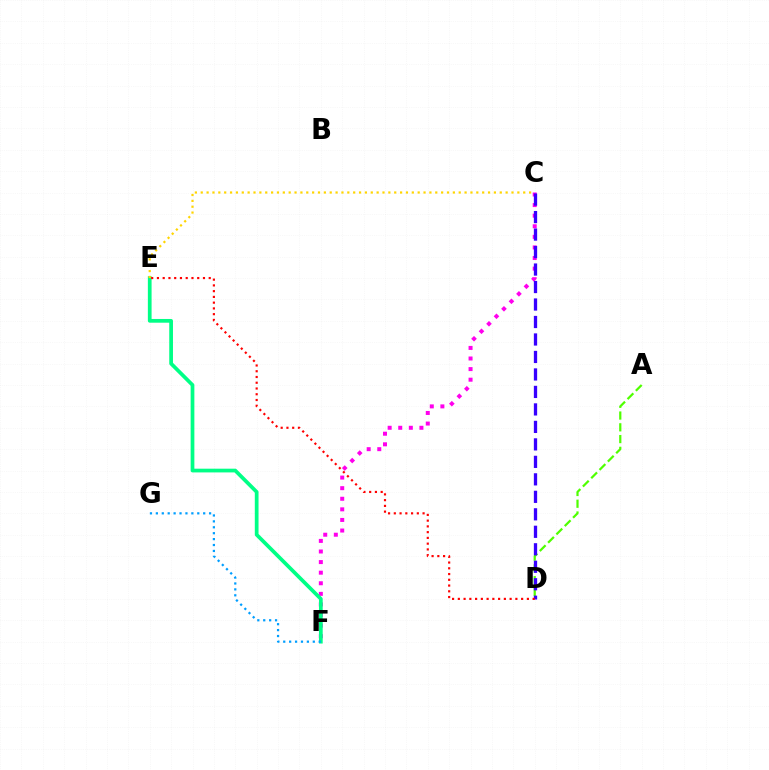{('C', 'F'): [{'color': '#ff00ed', 'line_style': 'dotted', 'thickness': 2.88}], ('A', 'D'): [{'color': '#4fff00', 'line_style': 'dashed', 'thickness': 1.6}], ('E', 'F'): [{'color': '#00ff86', 'line_style': 'solid', 'thickness': 2.68}], ('F', 'G'): [{'color': '#009eff', 'line_style': 'dotted', 'thickness': 1.61}], ('C', 'D'): [{'color': '#3700ff', 'line_style': 'dashed', 'thickness': 2.38}], ('C', 'E'): [{'color': '#ffd500', 'line_style': 'dotted', 'thickness': 1.59}], ('D', 'E'): [{'color': '#ff0000', 'line_style': 'dotted', 'thickness': 1.56}]}